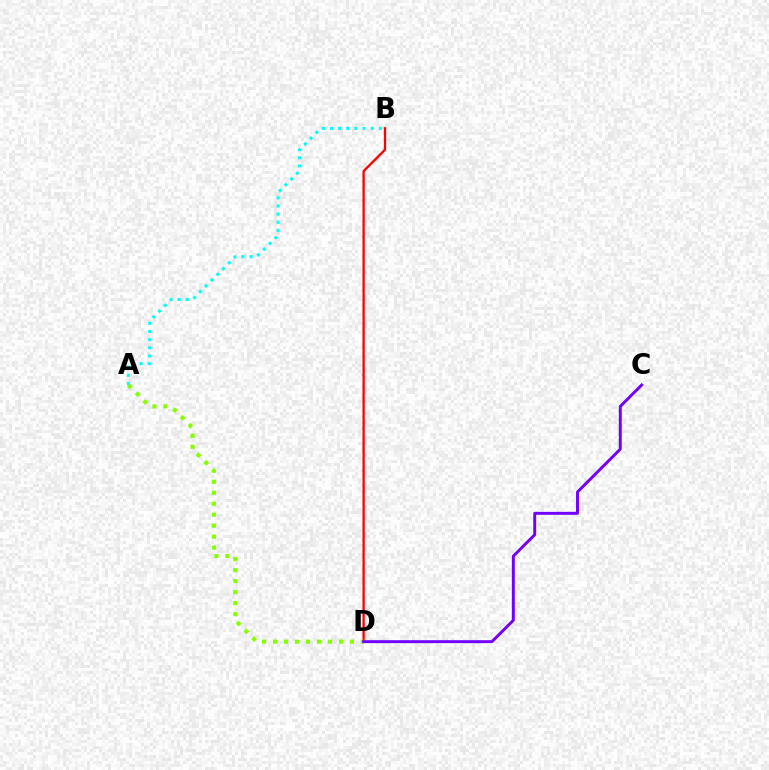{('A', 'B'): [{'color': '#00fff6', 'line_style': 'dotted', 'thickness': 2.21}], ('B', 'D'): [{'color': '#ff0000', 'line_style': 'solid', 'thickness': 1.65}], ('A', 'D'): [{'color': '#84ff00', 'line_style': 'dotted', 'thickness': 2.98}], ('C', 'D'): [{'color': '#7200ff', 'line_style': 'solid', 'thickness': 2.12}]}